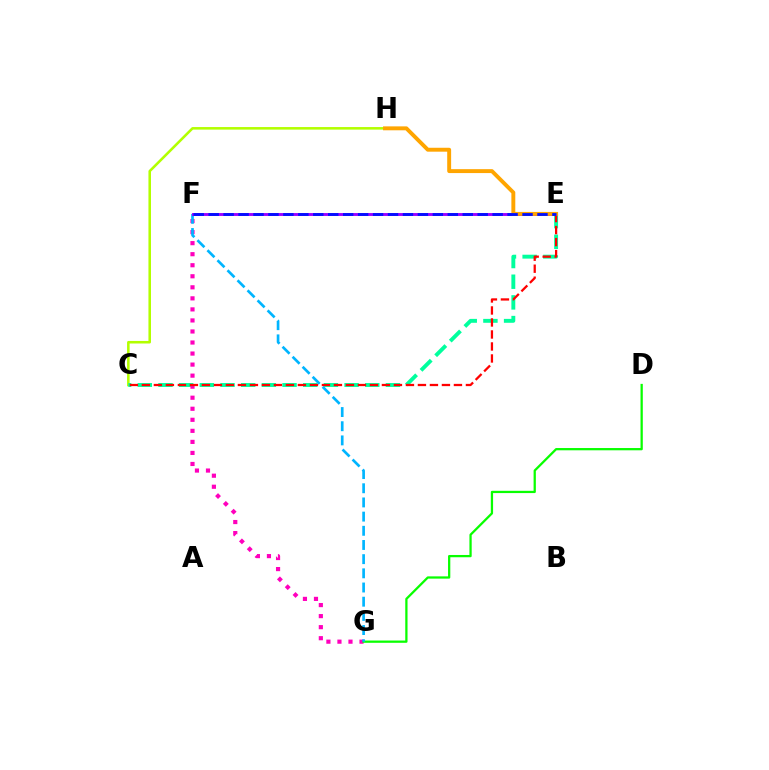{('C', 'H'): [{'color': '#b3ff00', 'line_style': 'solid', 'thickness': 1.84}], ('C', 'E'): [{'color': '#00ff9d', 'line_style': 'dashed', 'thickness': 2.81}, {'color': '#ff0000', 'line_style': 'dashed', 'thickness': 1.63}], ('F', 'G'): [{'color': '#ff00bd', 'line_style': 'dotted', 'thickness': 3.0}, {'color': '#00b5ff', 'line_style': 'dashed', 'thickness': 1.93}], ('D', 'G'): [{'color': '#08ff00', 'line_style': 'solid', 'thickness': 1.63}], ('E', 'F'): [{'color': '#9b00ff', 'line_style': 'solid', 'thickness': 2.08}, {'color': '#0010ff', 'line_style': 'dashed', 'thickness': 2.03}], ('E', 'H'): [{'color': '#ffa500', 'line_style': 'solid', 'thickness': 2.82}]}